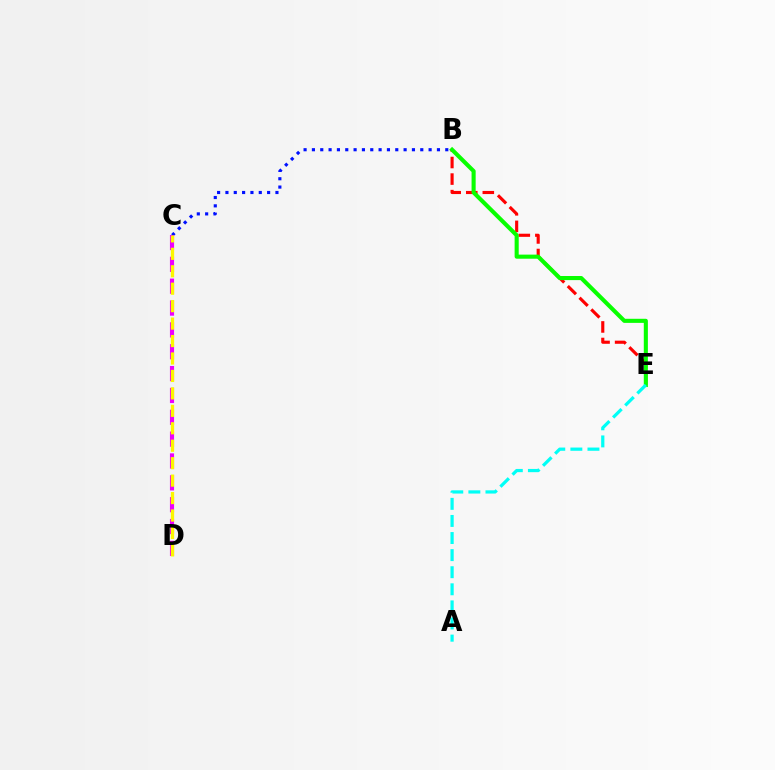{('B', 'C'): [{'color': '#0010ff', 'line_style': 'dotted', 'thickness': 2.26}], ('B', 'E'): [{'color': '#ff0000', 'line_style': 'dashed', 'thickness': 2.25}, {'color': '#08ff00', 'line_style': 'solid', 'thickness': 2.95}], ('A', 'E'): [{'color': '#00fff6', 'line_style': 'dashed', 'thickness': 2.32}], ('C', 'D'): [{'color': '#ee00ff', 'line_style': 'dashed', 'thickness': 2.97}, {'color': '#fcf500', 'line_style': 'dashed', 'thickness': 2.37}]}